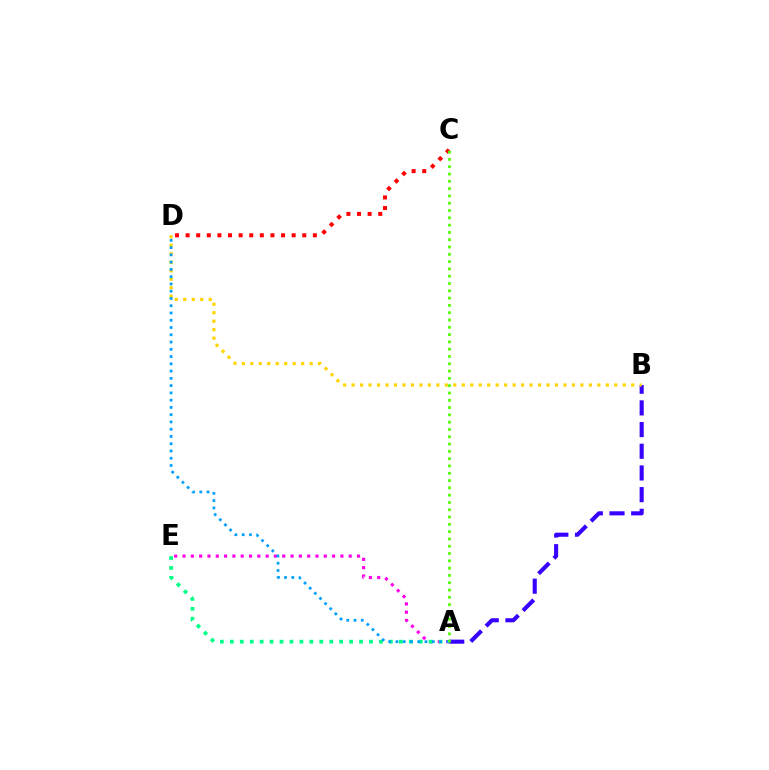{('A', 'B'): [{'color': '#3700ff', 'line_style': 'dashed', 'thickness': 2.95}], ('B', 'D'): [{'color': '#ffd500', 'line_style': 'dotted', 'thickness': 2.3}], ('A', 'E'): [{'color': '#ff00ed', 'line_style': 'dotted', 'thickness': 2.26}, {'color': '#00ff86', 'line_style': 'dotted', 'thickness': 2.7}], ('A', 'D'): [{'color': '#009eff', 'line_style': 'dotted', 'thickness': 1.97}], ('C', 'D'): [{'color': '#ff0000', 'line_style': 'dotted', 'thickness': 2.88}], ('A', 'C'): [{'color': '#4fff00', 'line_style': 'dotted', 'thickness': 1.98}]}